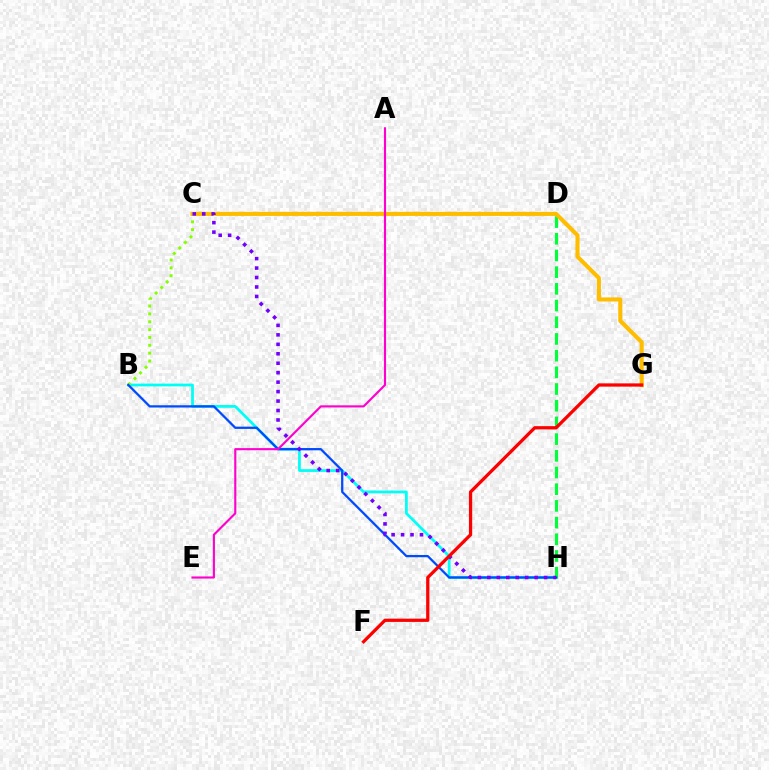{('B', 'H'): [{'color': '#00fff6', 'line_style': 'solid', 'thickness': 1.98}, {'color': '#004bff', 'line_style': 'solid', 'thickness': 1.63}], ('D', 'H'): [{'color': '#00ff39', 'line_style': 'dashed', 'thickness': 2.27}], ('B', 'D'): [{'color': '#84ff00', 'line_style': 'dotted', 'thickness': 2.13}], ('C', 'G'): [{'color': '#ffbd00', 'line_style': 'solid', 'thickness': 2.94}], ('C', 'H'): [{'color': '#7200ff', 'line_style': 'dotted', 'thickness': 2.57}], ('A', 'E'): [{'color': '#ff00cf', 'line_style': 'solid', 'thickness': 1.53}], ('F', 'G'): [{'color': '#ff0000', 'line_style': 'solid', 'thickness': 2.35}]}